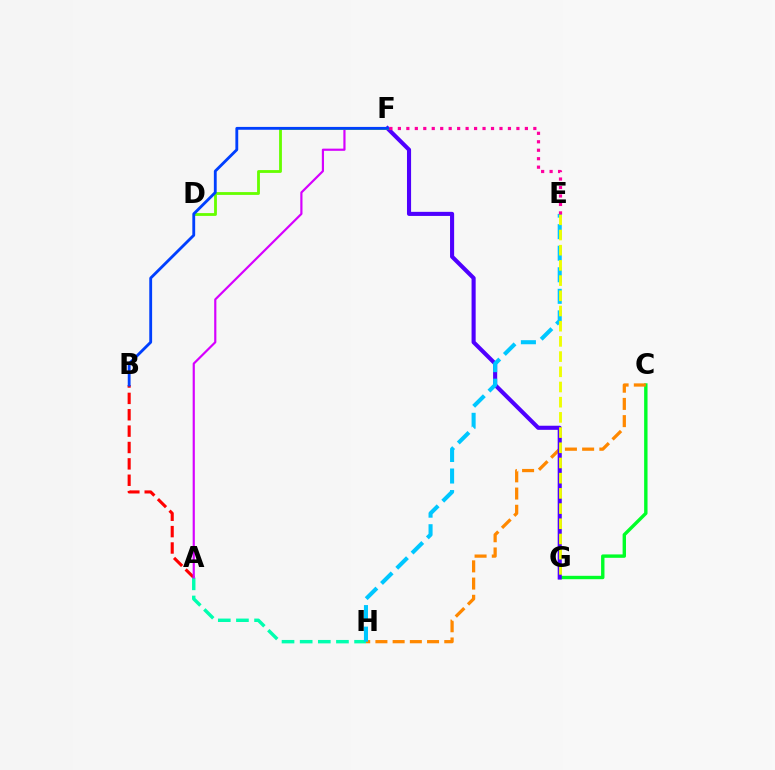{('A', 'B'): [{'color': '#ff0000', 'line_style': 'dashed', 'thickness': 2.22}], ('C', 'G'): [{'color': '#00ff27', 'line_style': 'solid', 'thickness': 2.44}], ('C', 'H'): [{'color': '#ff8800', 'line_style': 'dashed', 'thickness': 2.34}], ('A', 'H'): [{'color': '#00ffaf', 'line_style': 'dashed', 'thickness': 2.46}], ('F', 'G'): [{'color': '#4f00ff', 'line_style': 'solid', 'thickness': 2.95}], ('E', 'H'): [{'color': '#00c7ff', 'line_style': 'dashed', 'thickness': 2.93}], ('A', 'F'): [{'color': '#d600ff', 'line_style': 'solid', 'thickness': 1.57}], ('E', 'G'): [{'color': '#eeff00', 'line_style': 'dashed', 'thickness': 2.06}], ('D', 'F'): [{'color': '#66ff00', 'line_style': 'solid', 'thickness': 2.03}], ('B', 'F'): [{'color': '#003fff', 'line_style': 'solid', 'thickness': 2.04}], ('E', 'F'): [{'color': '#ff00a0', 'line_style': 'dotted', 'thickness': 2.3}]}